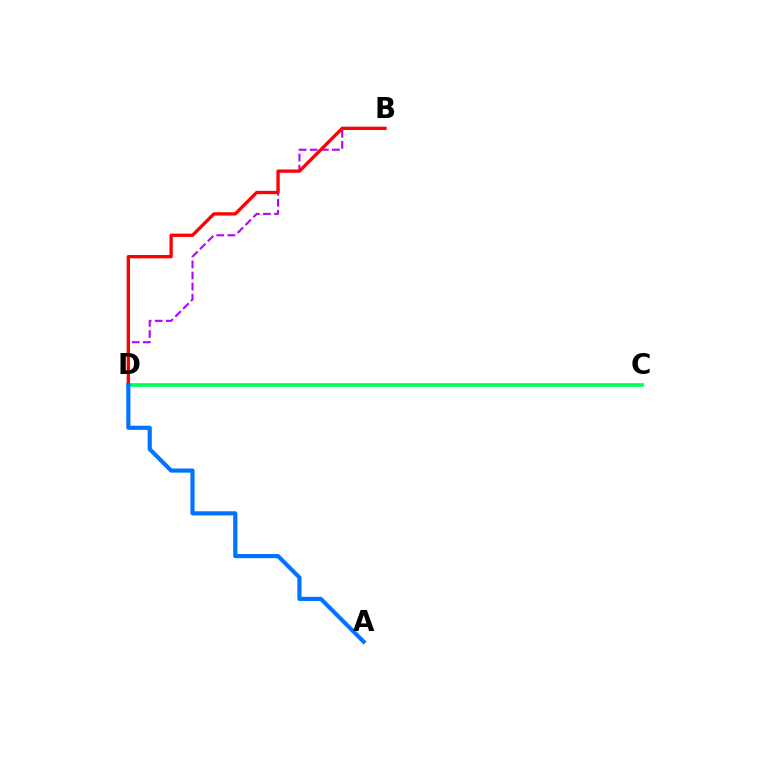{('C', 'D'): [{'color': '#d1ff00', 'line_style': 'dashed', 'thickness': 1.5}, {'color': '#00ff5c', 'line_style': 'solid', 'thickness': 2.68}], ('B', 'D'): [{'color': '#b900ff', 'line_style': 'dashed', 'thickness': 1.51}, {'color': '#ff0000', 'line_style': 'solid', 'thickness': 2.39}], ('A', 'D'): [{'color': '#0074ff', 'line_style': 'solid', 'thickness': 2.98}]}